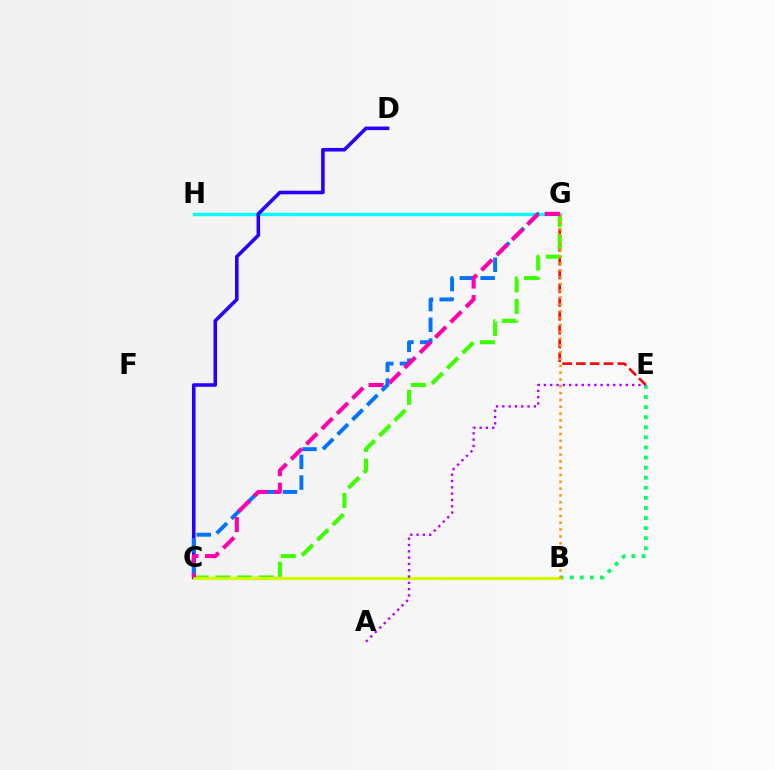{('G', 'H'): [{'color': '#00fff6', 'line_style': 'solid', 'thickness': 2.4}], ('C', 'D'): [{'color': '#2500ff', 'line_style': 'solid', 'thickness': 2.57}], ('E', 'G'): [{'color': '#ff0000', 'line_style': 'dashed', 'thickness': 1.87}], ('C', 'G'): [{'color': '#3dff00', 'line_style': 'dashed', 'thickness': 2.94}, {'color': '#0074ff', 'line_style': 'dashed', 'thickness': 2.82}, {'color': '#ff00ac', 'line_style': 'dashed', 'thickness': 2.93}], ('B', 'E'): [{'color': '#00ff5c', 'line_style': 'dotted', 'thickness': 2.74}], ('B', 'C'): [{'color': '#d1ff00', 'line_style': 'solid', 'thickness': 2.28}], ('B', 'G'): [{'color': '#ff9400', 'line_style': 'dotted', 'thickness': 1.85}], ('A', 'E'): [{'color': '#b900ff', 'line_style': 'dotted', 'thickness': 1.71}]}